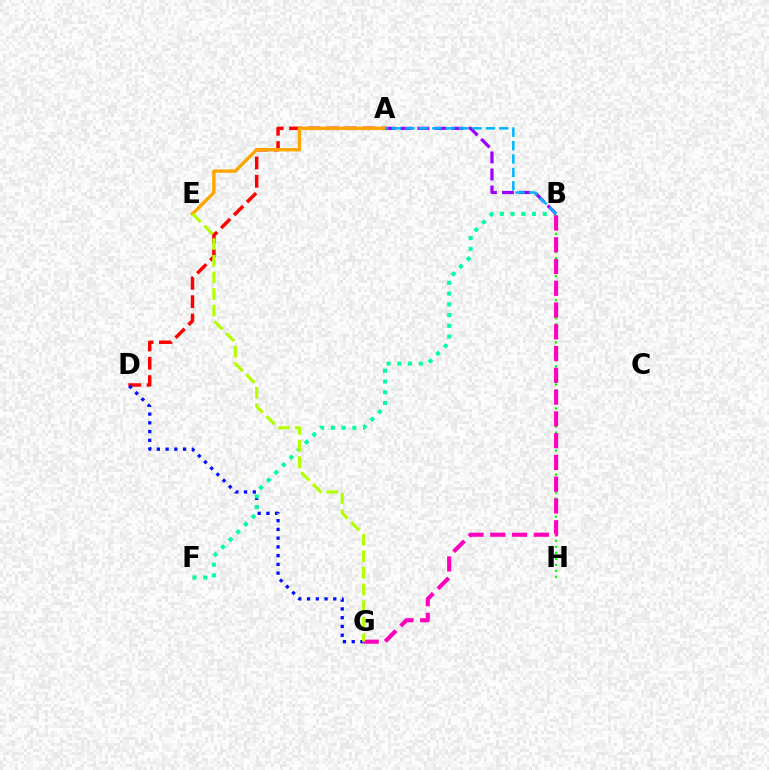{('A', 'D'): [{'color': '#ff0000', 'line_style': 'dashed', 'thickness': 2.49}], ('D', 'G'): [{'color': '#0010ff', 'line_style': 'dotted', 'thickness': 2.38}], ('B', 'F'): [{'color': '#00ff9d', 'line_style': 'dotted', 'thickness': 2.92}], ('A', 'E'): [{'color': '#ffa500', 'line_style': 'solid', 'thickness': 2.45}], ('A', 'B'): [{'color': '#9b00ff', 'line_style': 'dashed', 'thickness': 2.31}, {'color': '#00b5ff', 'line_style': 'dashed', 'thickness': 1.82}], ('B', 'H'): [{'color': '#08ff00', 'line_style': 'dotted', 'thickness': 1.63}], ('B', 'G'): [{'color': '#ff00bd', 'line_style': 'dashed', 'thickness': 2.96}], ('E', 'G'): [{'color': '#b3ff00', 'line_style': 'dashed', 'thickness': 2.26}]}